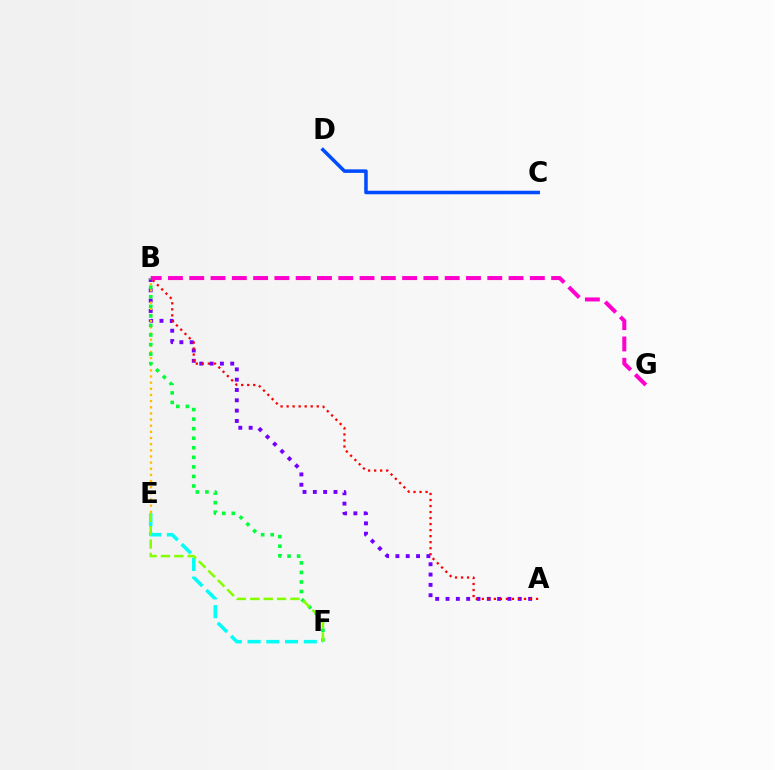{('E', 'F'): [{'color': '#00fff6', 'line_style': 'dashed', 'thickness': 2.55}, {'color': '#84ff00', 'line_style': 'dashed', 'thickness': 1.82}], ('A', 'B'): [{'color': '#7200ff', 'line_style': 'dotted', 'thickness': 2.8}, {'color': '#ff0000', 'line_style': 'dotted', 'thickness': 1.64}], ('B', 'E'): [{'color': '#ffbd00', 'line_style': 'dotted', 'thickness': 1.67}], ('B', 'F'): [{'color': '#00ff39', 'line_style': 'dotted', 'thickness': 2.6}], ('B', 'G'): [{'color': '#ff00cf', 'line_style': 'dashed', 'thickness': 2.89}], ('C', 'D'): [{'color': '#004bff', 'line_style': 'solid', 'thickness': 2.54}]}